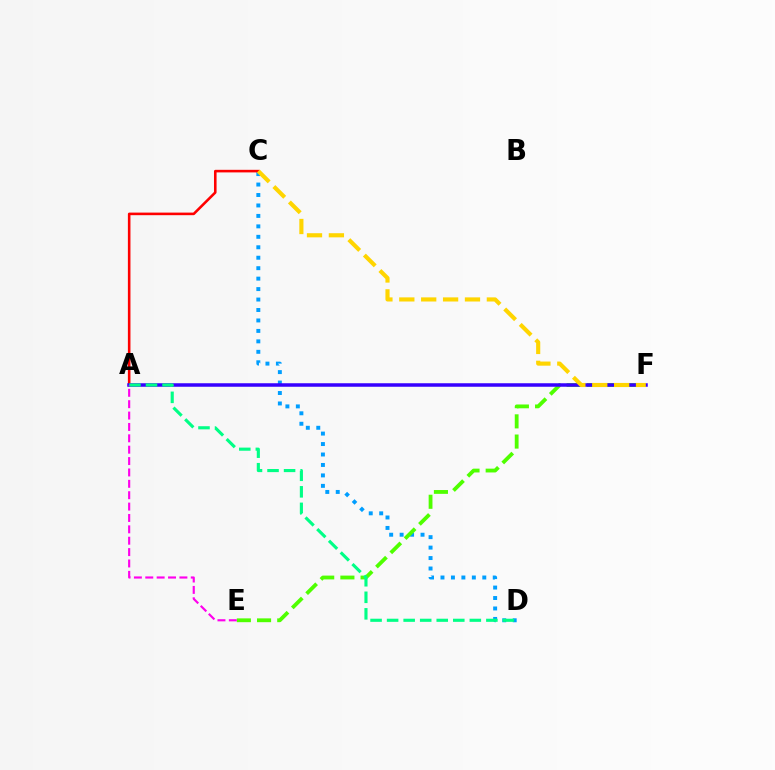{('C', 'D'): [{'color': '#009eff', 'line_style': 'dotted', 'thickness': 2.84}], ('E', 'F'): [{'color': '#4fff00', 'line_style': 'dashed', 'thickness': 2.74}], ('A', 'C'): [{'color': '#ff0000', 'line_style': 'solid', 'thickness': 1.86}], ('A', 'F'): [{'color': '#3700ff', 'line_style': 'solid', 'thickness': 2.53}], ('A', 'D'): [{'color': '#00ff86', 'line_style': 'dashed', 'thickness': 2.25}], ('A', 'E'): [{'color': '#ff00ed', 'line_style': 'dashed', 'thickness': 1.55}], ('C', 'F'): [{'color': '#ffd500', 'line_style': 'dashed', 'thickness': 2.97}]}